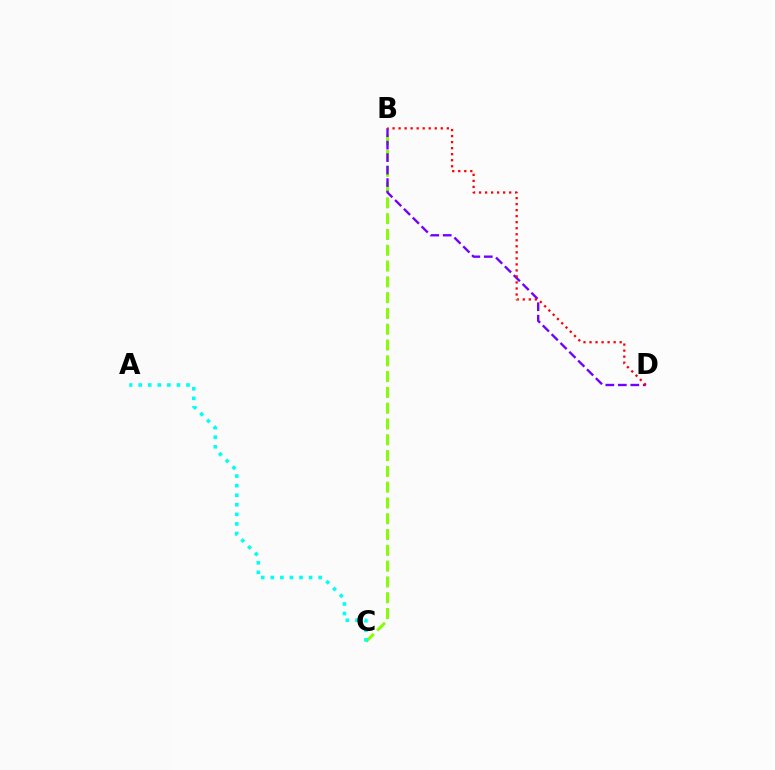{('B', 'C'): [{'color': '#84ff00', 'line_style': 'dashed', 'thickness': 2.15}], ('B', 'D'): [{'color': '#7200ff', 'line_style': 'dashed', 'thickness': 1.69}, {'color': '#ff0000', 'line_style': 'dotted', 'thickness': 1.64}], ('A', 'C'): [{'color': '#00fff6', 'line_style': 'dotted', 'thickness': 2.6}]}